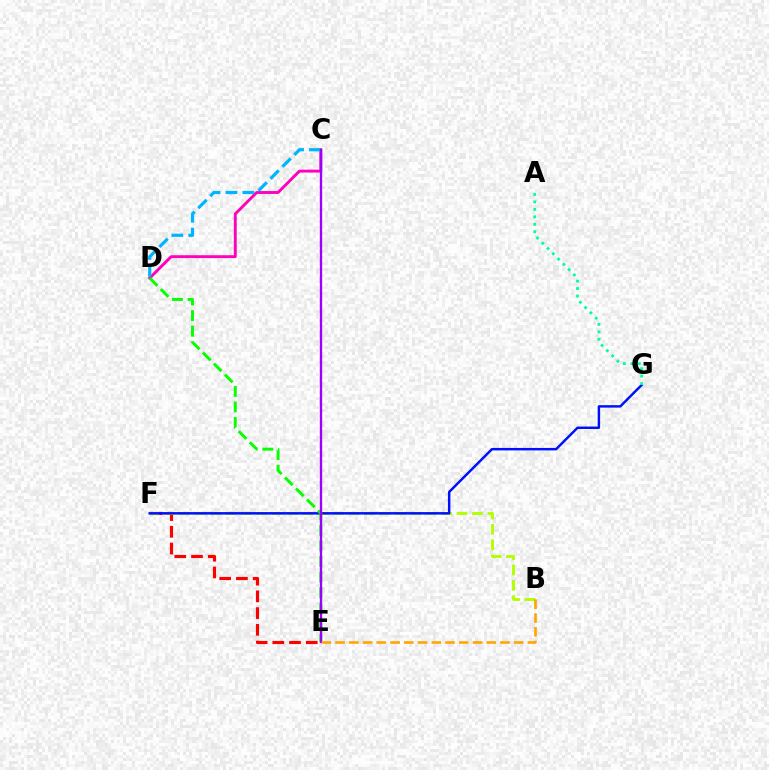{('E', 'F'): [{'color': '#ff0000', 'line_style': 'dashed', 'thickness': 2.27}], ('C', 'D'): [{'color': '#ff00bd', 'line_style': 'solid', 'thickness': 2.09}, {'color': '#00b5ff', 'line_style': 'dashed', 'thickness': 2.29}], ('B', 'F'): [{'color': '#b3ff00', 'line_style': 'dashed', 'thickness': 2.09}], ('F', 'G'): [{'color': '#0010ff', 'line_style': 'solid', 'thickness': 1.78}], ('D', 'E'): [{'color': '#08ff00', 'line_style': 'dashed', 'thickness': 2.12}], ('C', 'E'): [{'color': '#9b00ff', 'line_style': 'solid', 'thickness': 1.68}], ('A', 'G'): [{'color': '#00ff9d', 'line_style': 'dotted', 'thickness': 2.03}], ('B', 'E'): [{'color': '#ffa500', 'line_style': 'dashed', 'thickness': 1.87}]}